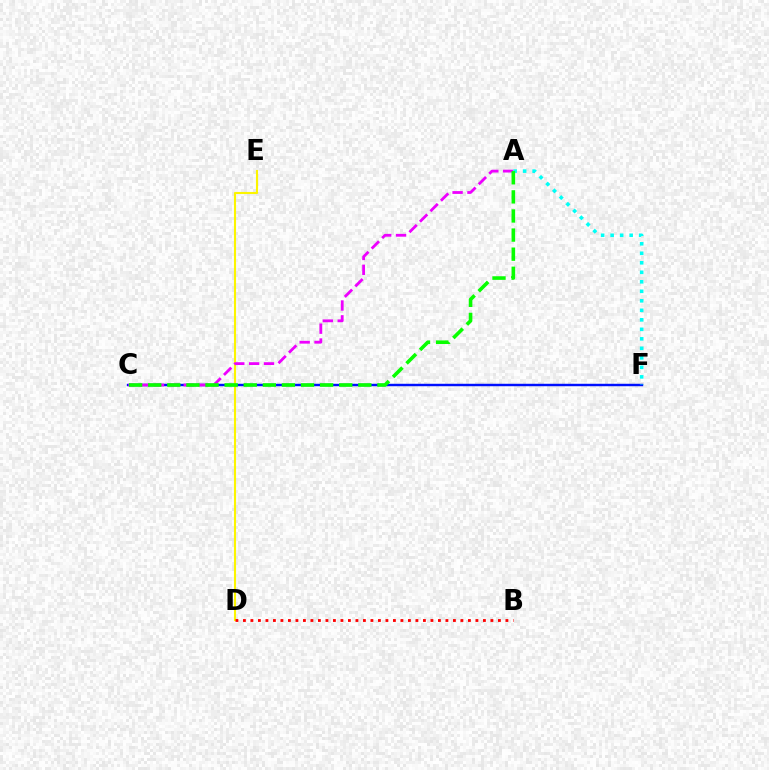{('D', 'E'): [{'color': '#fcf500', 'line_style': 'solid', 'thickness': 1.51}], ('B', 'D'): [{'color': '#ff0000', 'line_style': 'dotted', 'thickness': 2.04}], ('C', 'F'): [{'color': '#0010ff', 'line_style': 'solid', 'thickness': 1.76}], ('A', 'C'): [{'color': '#ee00ff', 'line_style': 'dashed', 'thickness': 2.02}, {'color': '#08ff00', 'line_style': 'dashed', 'thickness': 2.59}], ('A', 'F'): [{'color': '#00fff6', 'line_style': 'dotted', 'thickness': 2.58}]}